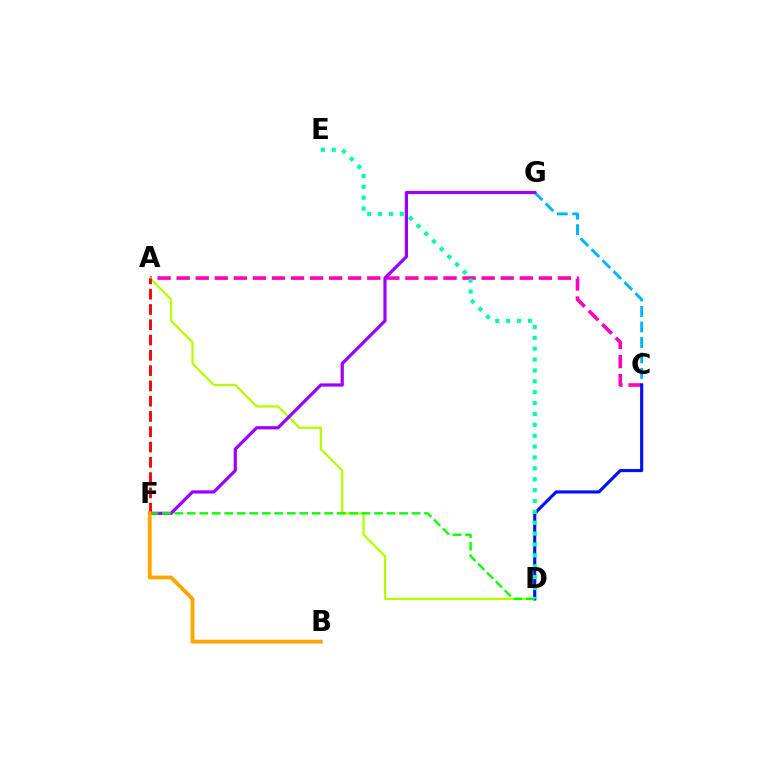{('C', 'G'): [{'color': '#00b5ff', 'line_style': 'dashed', 'thickness': 2.1}], ('A', 'C'): [{'color': '#ff00bd', 'line_style': 'dashed', 'thickness': 2.59}], ('A', 'D'): [{'color': '#b3ff00', 'line_style': 'solid', 'thickness': 1.64}], ('F', 'G'): [{'color': '#9b00ff', 'line_style': 'solid', 'thickness': 2.31}], ('C', 'D'): [{'color': '#0010ff', 'line_style': 'solid', 'thickness': 2.25}], ('D', 'F'): [{'color': '#08ff00', 'line_style': 'dashed', 'thickness': 1.7}], ('D', 'E'): [{'color': '#00ff9d', 'line_style': 'dotted', 'thickness': 2.96}], ('A', 'F'): [{'color': '#ff0000', 'line_style': 'dashed', 'thickness': 2.08}], ('B', 'F'): [{'color': '#ffa500', 'line_style': 'solid', 'thickness': 2.79}]}